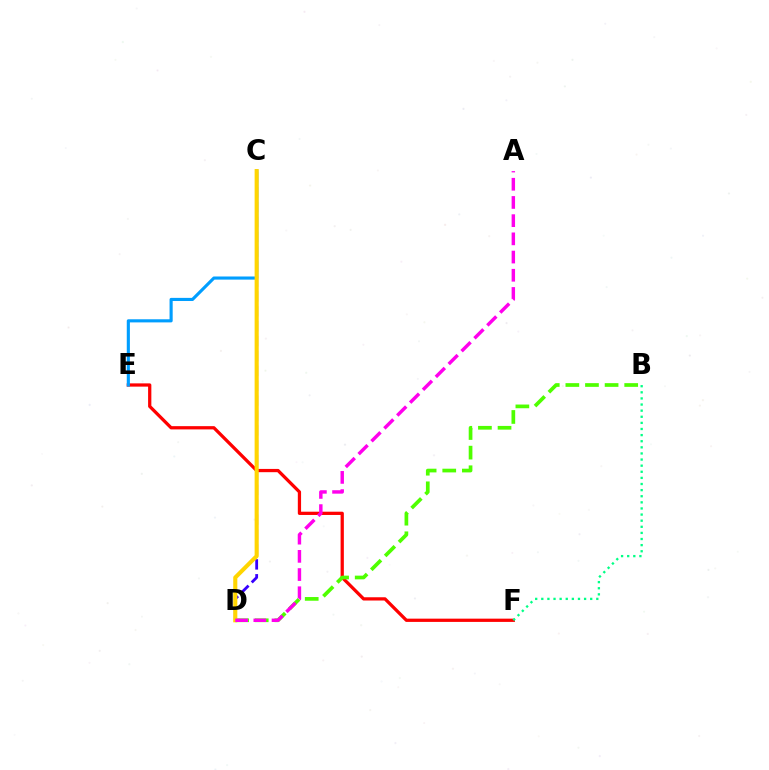{('C', 'D'): [{'color': '#3700ff', 'line_style': 'dashed', 'thickness': 2.02}, {'color': '#ffd500', 'line_style': 'solid', 'thickness': 2.95}], ('E', 'F'): [{'color': '#ff0000', 'line_style': 'solid', 'thickness': 2.35}], ('C', 'E'): [{'color': '#009eff', 'line_style': 'solid', 'thickness': 2.25}], ('B', 'D'): [{'color': '#4fff00', 'line_style': 'dashed', 'thickness': 2.66}], ('A', 'D'): [{'color': '#ff00ed', 'line_style': 'dashed', 'thickness': 2.47}], ('B', 'F'): [{'color': '#00ff86', 'line_style': 'dotted', 'thickness': 1.66}]}